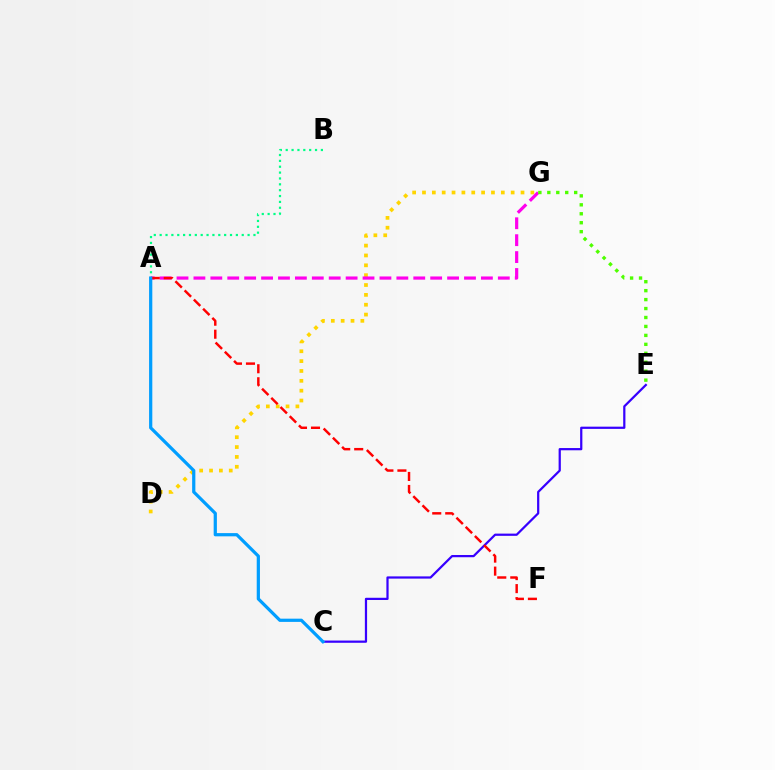{('D', 'G'): [{'color': '#ffd500', 'line_style': 'dotted', 'thickness': 2.68}], ('C', 'E'): [{'color': '#3700ff', 'line_style': 'solid', 'thickness': 1.6}], ('A', 'G'): [{'color': '#ff00ed', 'line_style': 'dashed', 'thickness': 2.3}], ('A', 'B'): [{'color': '#00ff86', 'line_style': 'dotted', 'thickness': 1.59}], ('E', 'G'): [{'color': '#4fff00', 'line_style': 'dotted', 'thickness': 2.43}], ('A', 'F'): [{'color': '#ff0000', 'line_style': 'dashed', 'thickness': 1.77}], ('A', 'C'): [{'color': '#009eff', 'line_style': 'solid', 'thickness': 2.32}]}